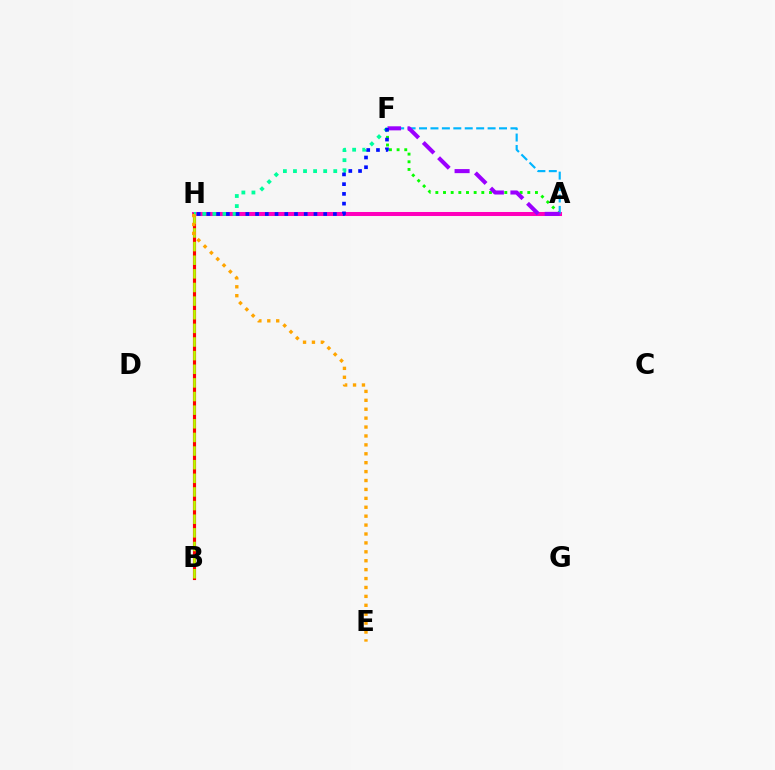{('A', 'F'): [{'color': '#08ff00', 'line_style': 'dotted', 'thickness': 2.08}, {'color': '#00b5ff', 'line_style': 'dashed', 'thickness': 1.55}, {'color': '#9b00ff', 'line_style': 'dashed', 'thickness': 2.93}], ('A', 'H'): [{'color': '#ff00bd', 'line_style': 'solid', 'thickness': 2.9}], ('B', 'H'): [{'color': '#ff0000', 'line_style': 'solid', 'thickness': 2.25}, {'color': '#b3ff00', 'line_style': 'dashed', 'thickness': 1.85}], ('F', 'H'): [{'color': '#00ff9d', 'line_style': 'dotted', 'thickness': 2.74}, {'color': '#0010ff', 'line_style': 'dotted', 'thickness': 2.64}], ('E', 'H'): [{'color': '#ffa500', 'line_style': 'dotted', 'thickness': 2.42}]}